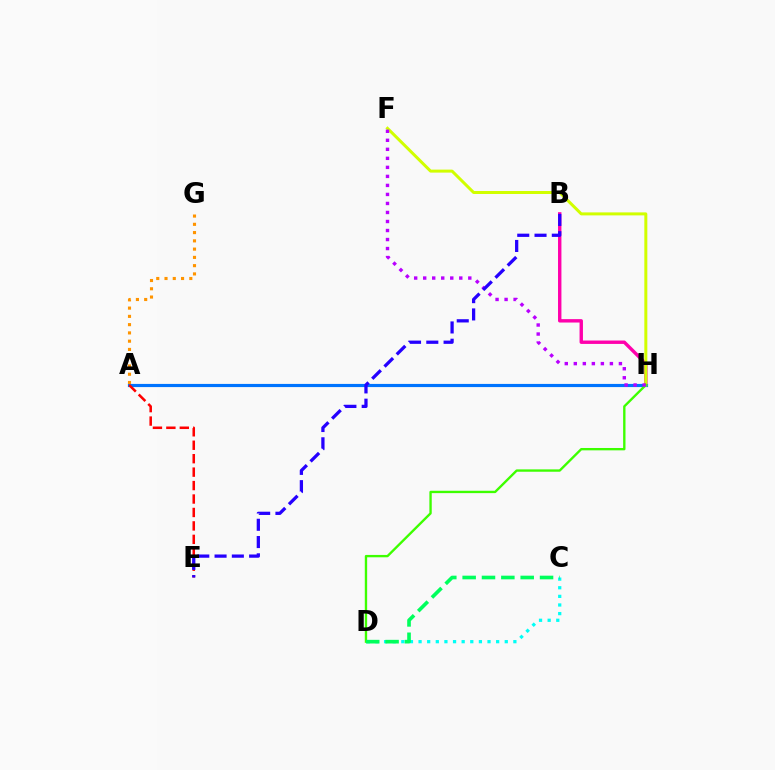{('B', 'H'): [{'color': '#ff00ac', 'line_style': 'solid', 'thickness': 2.45}], ('A', 'H'): [{'color': '#0074ff', 'line_style': 'solid', 'thickness': 2.28}], ('F', 'H'): [{'color': '#d1ff00', 'line_style': 'solid', 'thickness': 2.16}, {'color': '#b900ff', 'line_style': 'dotted', 'thickness': 2.45}], ('A', 'E'): [{'color': '#ff0000', 'line_style': 'dashed', 'thickness': 1.83}], ('A', 'G'): [{'color': '#ff9400', 'line_style': 'dotted', 'thickness': 2.25}], ('C', 'D'): [{'color': '#00fff6', 'line_style': 'dotted', 'thickness': 2.34}, {'color': '#00ff5c', 'line_style': 'dashed', 'thickness': 2.63}], ('D', 'H'): [{'color': '#3dff00', 'line_style': 'solid', 'thickness': 1.7}], ('B', 'E'): [{'color': '#2500ff', 'line_style': 'dashed', 'thickness': 2.35}]}